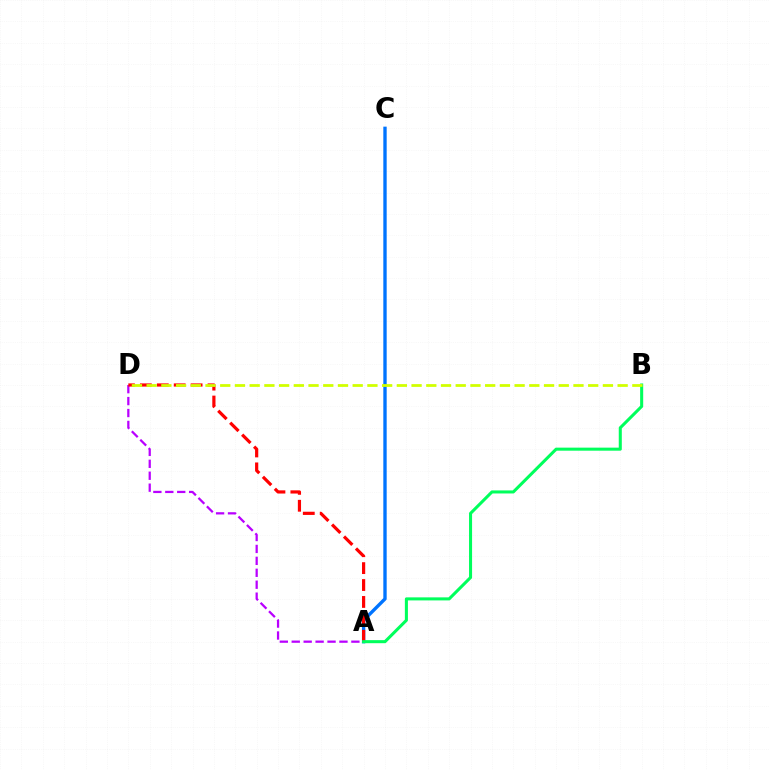{('A', 'C'): [{'color': '#0074ff', 'line_style': 'solid', 'thickness': 2.42}], ('A', 'D'): [{'color': '#b900ff', 'line_style': 'dashed', 'thickness': 1.62}, {'color': '#ff0000', 'line_style': 'dashed', 'thickness': 2.3}], ('A', 'B'): [{'color': '#00ff5c', 'line_style': 'solid', 'thickness': 2.2}], ('B', 'D'): [{'color': '#d1ff00', 'line_style': 'dashed', 'thickness': 2.0}]}